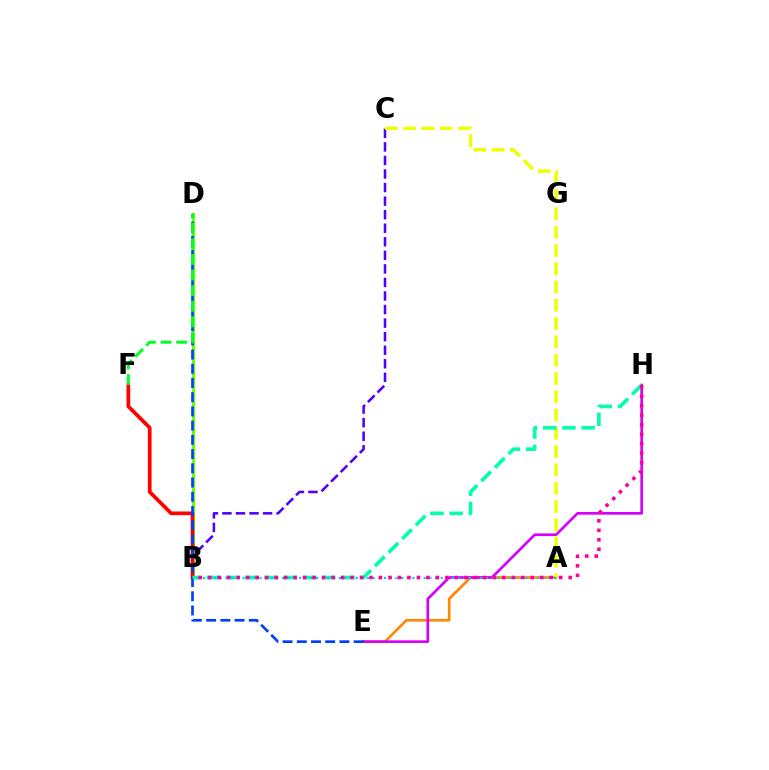{('A', 'E'): [{'color': '#ff8800', 'line_style': 'solid', 'thickness': 1.93}], ('B', 'C'): [{'color': '#4f00ff', 'line_style': 'dashed', 'thickness': 1.84}], ('A', 'C'): [{'color': '#eeff00', 'line_style': 'dashed', 'thickness': 2.48}], ('B', 'D'): [{'color': '#66ff00', 'line_style': 'solid', 'thickness': 2.16}], ('B', 'F'): [{'color': '#ff0000', 'line_style': 'solid', 'thickness': 2.67}], ('E', 'H'): [{'color': '#d600ff', 'line_style': 'solid', 'thickness': 1.92}], ('D', 'E'): [{'color': '#003fff', 'line_style': 'dashed', 'thickness': 1.93}], ('D', 'F'): [{'color': '#00ff27', 'line_style': 'dashed', 'thickness': 2.12}], ('B', 'H'): [{'color': '#00ffaf', 'line_style': 'dashed', 'thickness': 2.62}, {'color': '#ff00a0', 'line_style': 'dotted', 'thickness': 2.58}], ('A', 'B'): [{'color': '#00c7ff', 'line_style': 'dotted', 'thickness': 1.54}]}